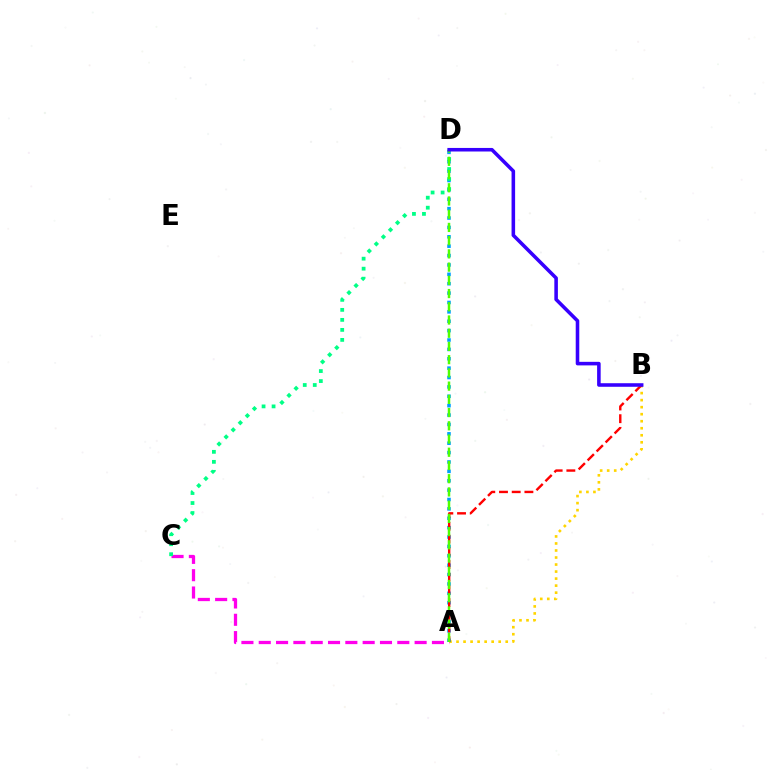{('A', 'B'): [{'color': '#ffd500', 'line_style': 'dotted', 'thickness': 1.91}, {'color': '#ff0000', 'line_style': 'dashed', 'thickness': 1.73}], ('A', 'C'): [{'color': '#ff00ed', 'line_style': 'dashed', 'thickness': 2.35}], ('A', 'D'): [{'color': '#009eff', 'line_style': 'dotted', 'thickness': 2.55}, {'color': '#4fff00', 'line_style': 'dashed', 'thickness': 1.8}], ('C', 'D'): [{'color': '#00ff86', 'line_style': 'dotted', 'thickness': 2.72}], ('B', 'D'): [{'color': '#3700ff', 'line_style': 'solid', 'thickness': 2.56}]}